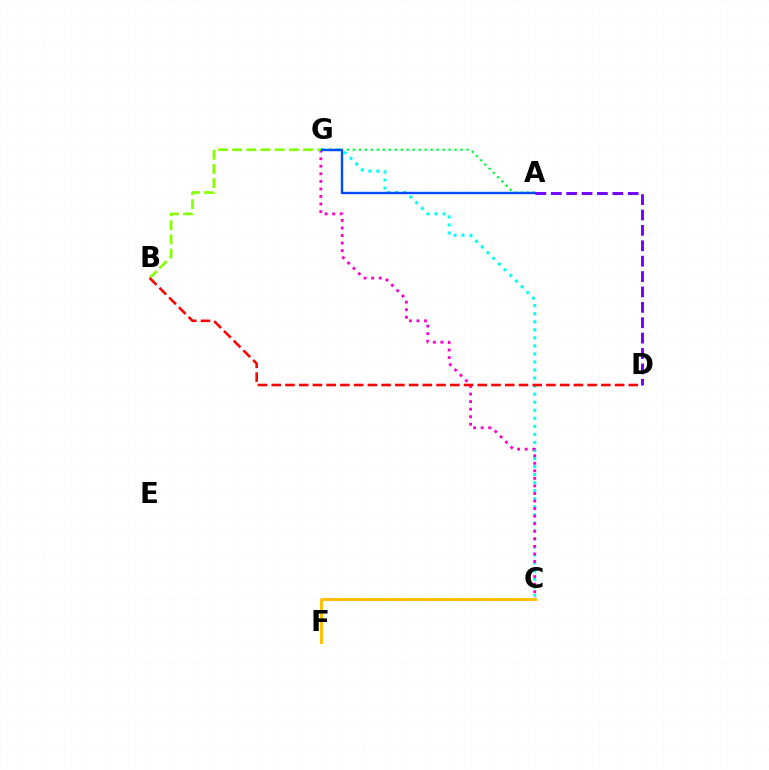{('A', 'G'): [{'color': '#00ff39', 'line_style': 'dotted', 'thickness': 1.63}, {'color': '#004bff', 'line_style': 'solid', 'thickness': 1.73}], ('C', 'G'): [{'color': '#00fff6', 'line_style': 'dotted', 'thickness': 2.19}, {'color': '#ff00cf', 'line_style': 'dotted', 'thickness': 2.05}], ('C', 'F'): [{'color': '#ffbd00', 'line_style': 'solid', 'thickness': 2.09}], ('B', 'G'): [{'color': '#84ff00', 'line_style': 'dashed', 'thickness': 1.92}], ('A', 'D'): [{'color': '#7200ff', 'line_style': 'dashed', 'thickness': 2.09}], ('B', 'D'): [{'color': '#ff0000', 'line_style': 'dashed', 'thickness': 1.87}]}